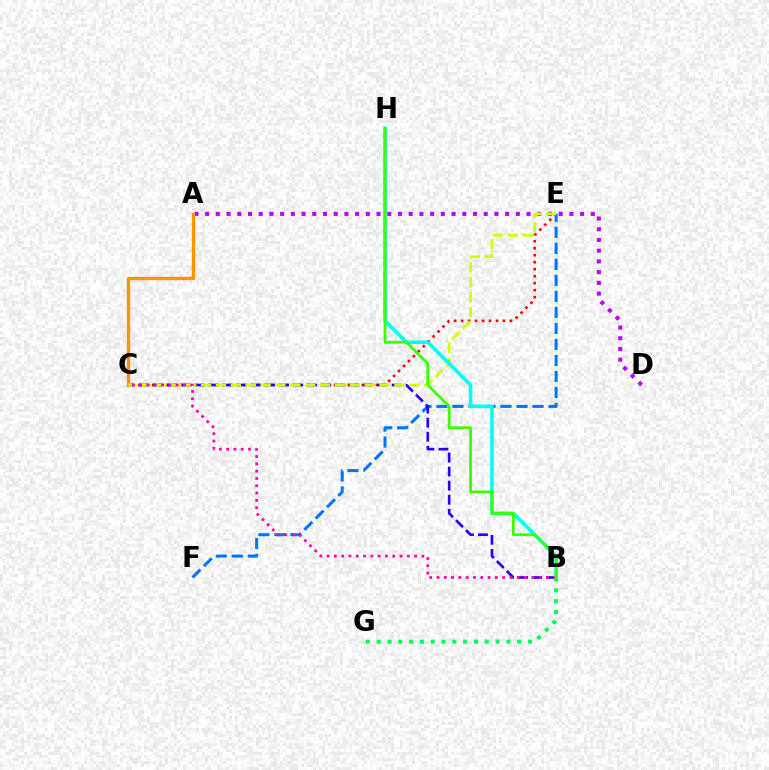{('C', 'E'): [{'color': '#ff0000', 'line_style': 'dotted', 'thickness': 1.9}, {'color': '#d1ff00', 'line_style': 'dashed', 'thickness': 2.02}], ('E', 'F'): [{'color': '#0074ff', 'line_style': 'dashed', 'thickness': 2.18}], ('B', 'C'): [{'color': '#2500ff', 'line_style': 'dashed', 'thickness': 1.91}, {'color': '#ff00ac', 'line_style': 'dotted', 'thickness': 1.98}], ('A', 'D'): [{'color': '#b900ff', 'line_style': 'dotted', 'thickness': 2.91}], ('A', 'C'): [{'color': '#ff9400', 'line_style': 'solid', 'thickness': 2.41}], ('B', 'G'): [{'color': '#00ff5c', 'line_style': 'dotted', 'thickness': 2.94}], ('B', 'H'): [{'color': '#00fff6', 'line_style': 'solid', 'thickness': 2.57}, {'color': '#3dff00', 'line_style': 'solid', 'thickness': 2.01}]}